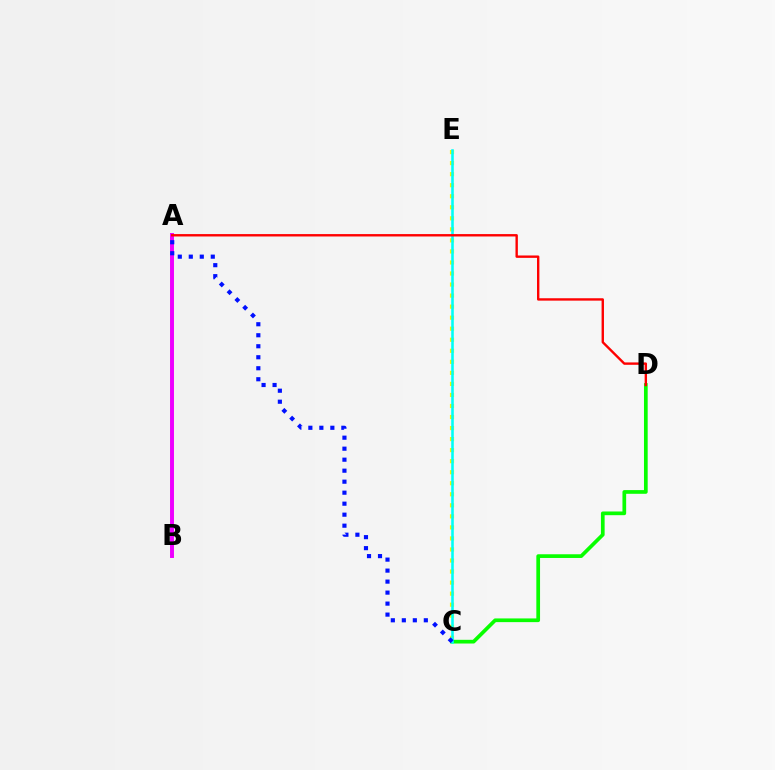{('C', 'E'): [{'color': '#fcf500', 'line_style': 'dotted', 'thickness': 3.0}, {'color': '#00fff6', 'line_style': 'solid', 'thickness': 1.86}], ('C', 'D'): [{'color': '#08ff00', 'line_style': 'solid', 'thickness': 2.67}], ('A', 'B'): [{'color': '#ee00ff', 'line_style': 'solid', 'thickness': 2.84}], ('A', 'C'): [{'color': '#0010ff', 'line_style': 'dotted', 'thickness': 2.99}], ('A', 'D'): [{'color': '#ff0000', 'line_style': 'solid', 'thickness': 1.72}]}